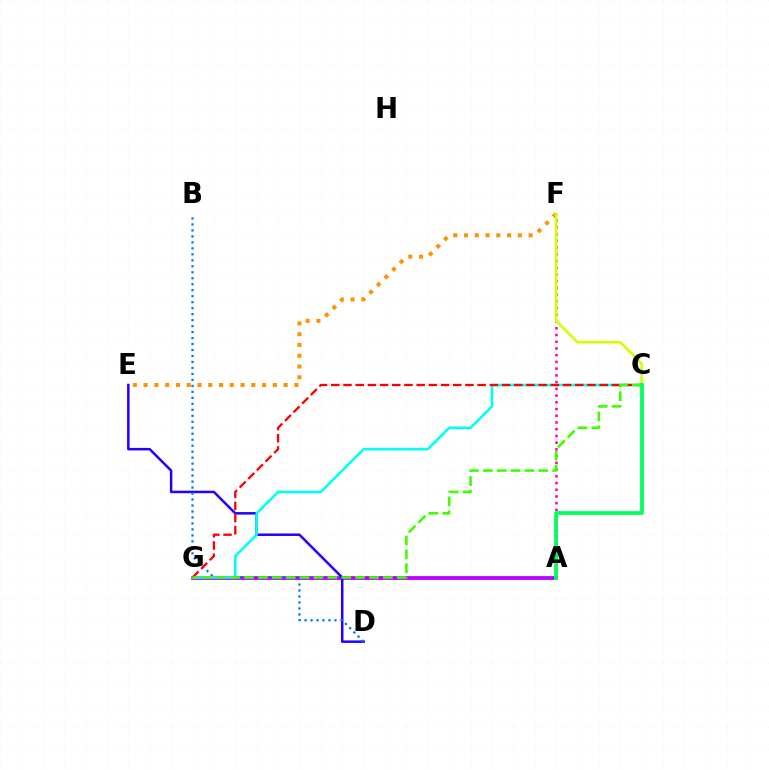{('A', 'F'): [{'color': '#ff00ac', 'line_style': 'dotted', 'thickness': 1.83}], ('A', 'G'): [{'color': '#b900ff', 'line_style': 'solid', 'thickness': 2.72}], ('D', 'E'): [{'color': '#2500ff', 'line_style': 'solid', 'thickness': 1.8}], ('B', 'D'): [{'color': '#0074ff', 'line_style': 'dotted', 'thickness': 1.62}], ('C', 'G'): [{'color': '#00fff6', 'line_style': 'solid', 'thickness': 1.86}, {'color': '#ff0000', 'line_style': 'dashed', 'thickness': 1.66}, {'color': '#3dff00', 'line_style': 'dashed', 'thickness': 1.89}], ('E', 'F'): [{'color': '#ff9400', 'line_style': 'dotted', 'thickness': 2.93}], ('C', 'F'): [{'color': '#d1ff00', 'line_style': 'solid', 'thickness': 1.87}], ('A', 'C'): [{'color': '#00ff5c', 'line_style': 'solid', 'thickness': 2.68}]}